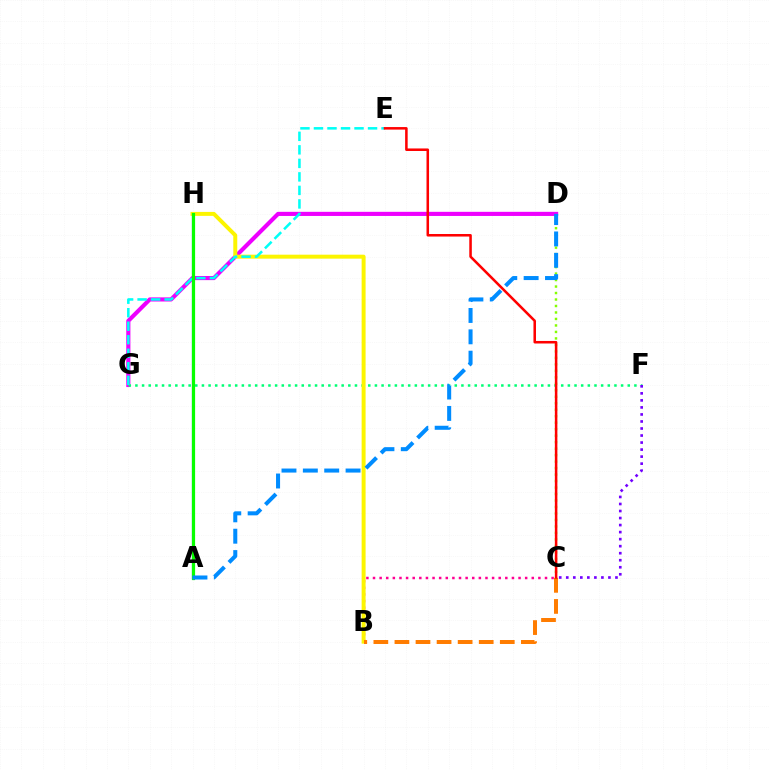{('D', 'G'): [{'color': '#ee00ff', 'line_style': 'solid', 'thickness': 2.97}], ('F', 'G'): [{'color': '#00ff74', 'line_style': 'dotted', 'thickness': 1.81}], ('A', 'H'): [{'color': '#0010ff', 'line_style': 'solid', 'thickness': 1.54}, {'color': '#08ff00', 'line_style': 'solid', 'thickness': 2.31}], ('C', 'D'): [{'color': '#84ff00', 'line_style': 'dotted', 'thickness': 1.76}], ('B', 'C'): [{'color': '#ff0094', 'line_style': 'dotted', 'thickness': 1.8}, {'color': '#ff7c00', 'line_style': 'dashed', 'thickness': 2.86}], ('B', 'H'): [{'color': '#fcf500', 'line_style': 'solid', 'thickness': 2.86}], ('E', 'G'): [{'color': '#00fff6', 'line_style': 'dashed', 'thickness': 1.84}], ('C', 'F'): [{'color': '#7200ff', 'line_style': 'dotted', 'thickness': 1.91}], ('A', 'D'): [{'color': '#008cff', 'line_style': 'dashed', 'thickness': 2.9}], ('C', 'E'): [{'color': '#ff0000', 'line_style': 'solid', 'thickness': 1.83}]}